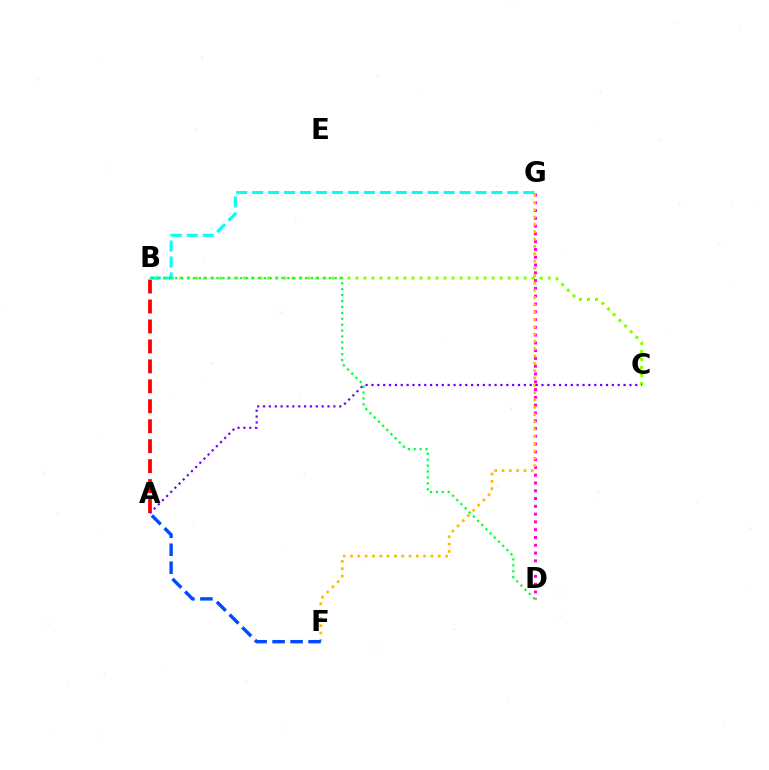{('B', 'C'): [{'color': '#84ff00', 'line_style': 'dotted', 'thickness': 2.18}], ('A', 'B'): [{'color': '#ff0000', 'line_style': 'dashed', 'thickness': 2.71}], ('B', 'G'): [{'color': '#00fff6', 'line_style': 'dashed', 'thickness': 2.17}], ('D', 'G'): [{'color': '#ff00cf', 'line_style': 'dotted', 'thickness': 2.11}], ('F', 'G'): [{'color': '#ffbd00', 'line_style': 'dotted', 'thickness': 1.99}], ('A', 'C'): [{'color': '#7200ff', 'line_style': 'dotted', 'thickness': 1.59}], ('B', 'D'): [{'color': '#00ff39', 'line_style': 'dotted', 'thickness': 1.6}], ('A', 'F'): [{'color': '#004bff', 'line_style': 'dashed', 'thickness': 2.44}]}